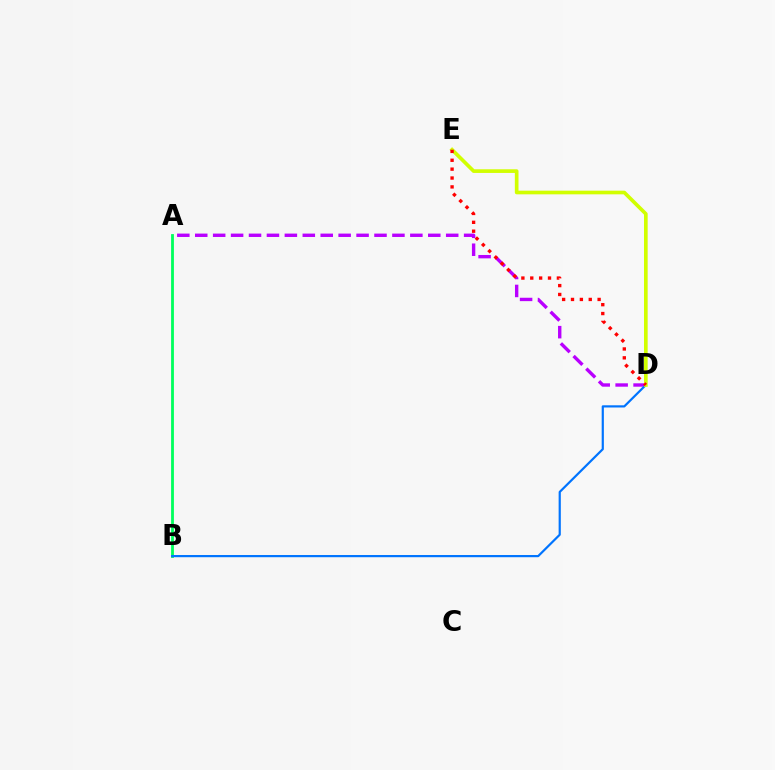{('A', 'B'): [{'color': '#00ff5c', 'line_style': 'solid', 'thickness': 2.02}], ('A', 'D'): [{'color': '#b900ff', 'line_style': 'dashed', 'thickness': 2.44}], ('B', 'D'): [{'color': '#0074ff', 'line_style': 'solid', 'thickness': 1.58}], ('D', 'E'): [{'color': '#d1ff00', 'line_style': 'solid', 'thickness': 2.64}, {'color': '#ff0000', 'line_style': 'dotted', 'thickness': 2.41}]}